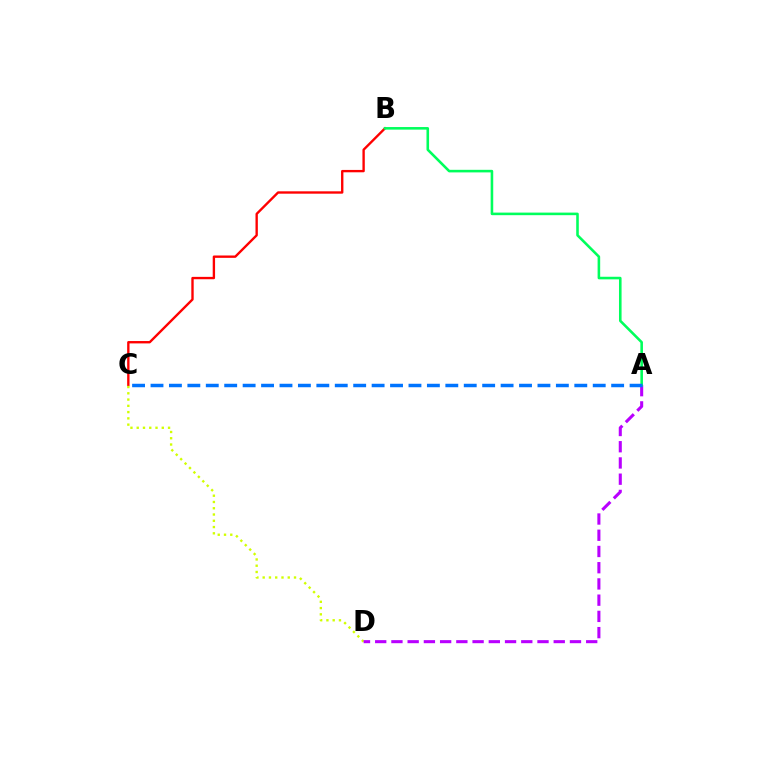{('B', 'C'): [{'color': '#ff0000', 'line_style': 'solid', 'thickness': 1.7}], ('C', 'D'): [{'color': '#d1ff00', 'line_style': 'dotted', 'thickness': 1.7}], ('A', 'D'): [{'color': '#b900ff', 'line_style': 'dashed', 'thickness': 2.2}], ('A', 'B'): [{'color': '#00ff5c', 'line_style': 'solid', 'thickness': 1.86}], ('A', 'C'): [{'color': '#0074ff', 'line_style': 'dashed', 'thickness': 2.5}]}